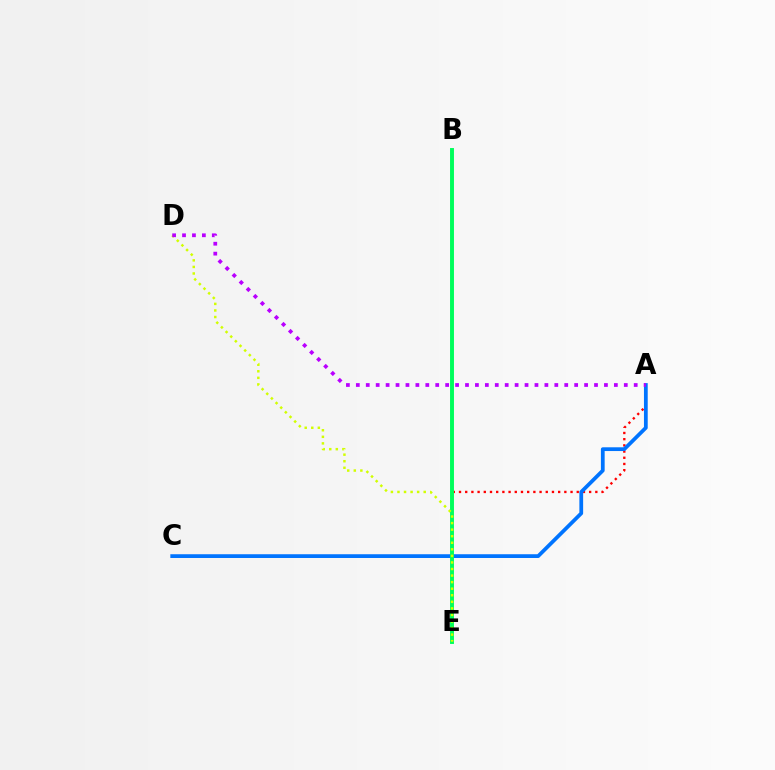{('A', 'E'): [{'color': '#ff0000', 'line_style': 'dotted', 'thickness': 1.68}], ('A', 'C'): [{'color': '#0074ff', 'line_style': 'solid', 'thickness': 2.7}], ('B', 'E'): [{'color': '#00ff5c', 'line_style': 'solid', 'thickness': 2.82}], ('D', 'E'): [{'color': '#d1ff00', 'line_style': 'dotted', 'thickness': 1.78}], ('A', 'D'): [{'color': '#b900ff', 'line_style': 'dotted', 'thickness': 2.7}]}